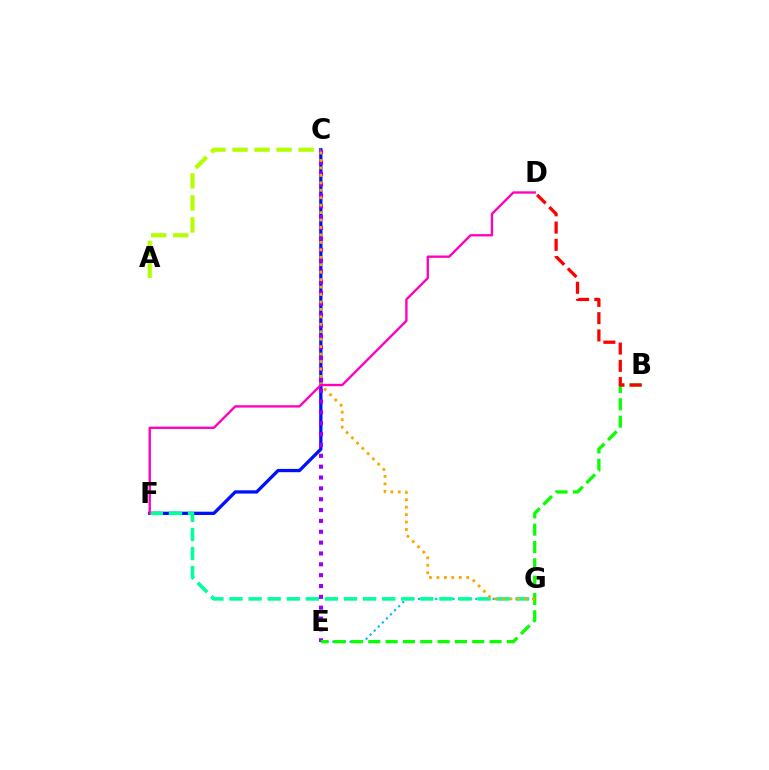{('C', 'F'): [{'color': '#0010ff', 'line_style': 'solid', 'thickness': 2.37}], ('E', 'G'): [{'color': '#00b5ff', 'line_style': 'dotted', 'thickness': 1.56}], ('C', 'E'): [{'color': '#9b00ff', 'line_style': 'dotted', 'thickness': 2.95}], ('B', 'E'): [{'color': '#08ff00', 'line_style': 'dashed', 'thickness': 2.35}], ('F', 'G'): [{'color': '#00ff9d', 'line_style': 'dashed', 'thickness': 2.59}], ('C', 'G'): [{'color': '#ffa500', 'line_style': 'dotted', 'thickness': 2.02}], ('D', 'F'): [{'color': '#ff00bd', 'line_style': 'solid', 'thickness': 1.69}], ('A', 'C'): [{'color': '#b3ff00', 'line_style': 'dashed', 'thickness': 2.99}], ('B', 'D'): [{'color': '#ff0000', 'line_style': 'dashed', 'thickness': 2.35}]}